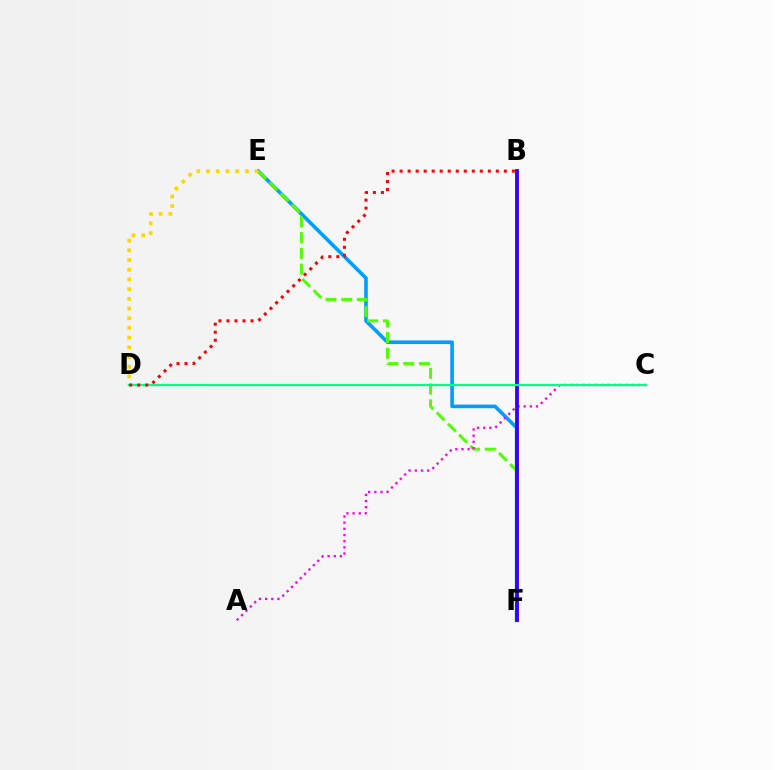{('E', 'F'): [{'color': '#009eff', 'line_style': 'solid', 'thickness': 2.61}, {'color': '#4fff00', 'line_style': 'dashed', 'thickness': 2.14}], ('D', 'E'): [{'color': '#ffd500', 'line_style': 'dotted', 'thickness': 2.64}], ('A', 'C'): [{'color': '#ff00ed', 'line_style': 'dotted', 'thickness': 1.67}], ('B', 'F'): [{'color': '#3700ff', 'line_style': 'solid', 'thickness': 2.76}], ('C', 'D'): [{'color': '#00ff86', 'line_style': 'solid', 'thickness': 1.63}], ('B', 'D'): [{'color': '#ff0000', 'line_style': 'dotted', 'thickness': 2.18}]}